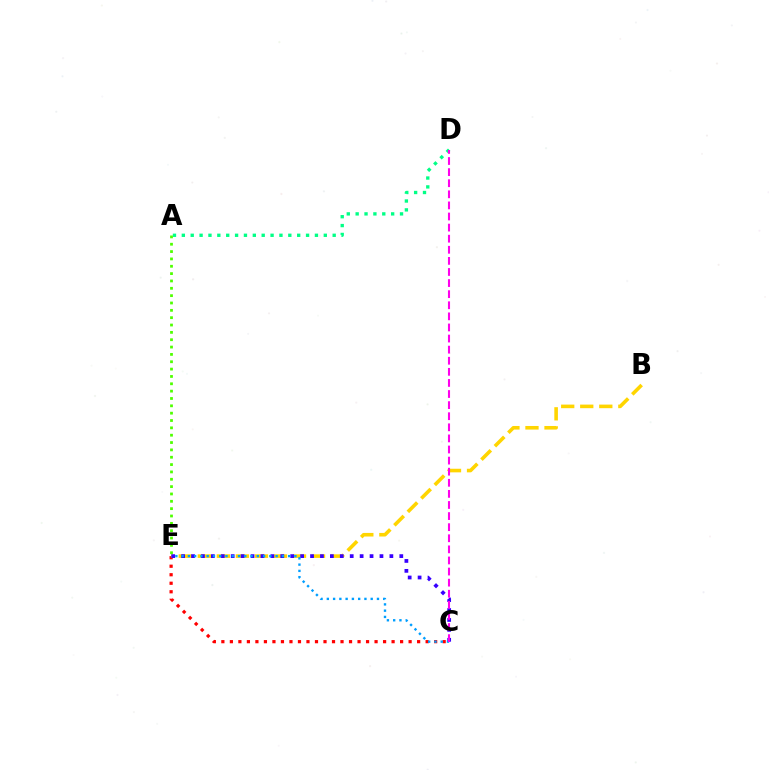{('C', 'E'): [{'color': '#ff0000', 'line_style': 'dotted', 'thickness': 2.31}, {'color': '#3700ff', 'line_style': 'dotted', 'thickness': 2.69}, {'color': '#009eff', 'line_style': 'dotted', 'thickness': 1.7}], ('A', 'D'): [{'color': '#00ff86', 'line_style': 'dotted', 'thickness': 2.41}], ('B', 'E'): [{'color': '#ffd500', 'line_style': 'dashed', 'thickness': 2.59}], ('C', 'D'): [{'color': '#ff00ed', 'line_style': 'dashed', 'thickness': 1.51}], ('A', 'E'): [{'color': '#4fff00', 'line_style': 'dotted', 'thickness': 2.0}]}